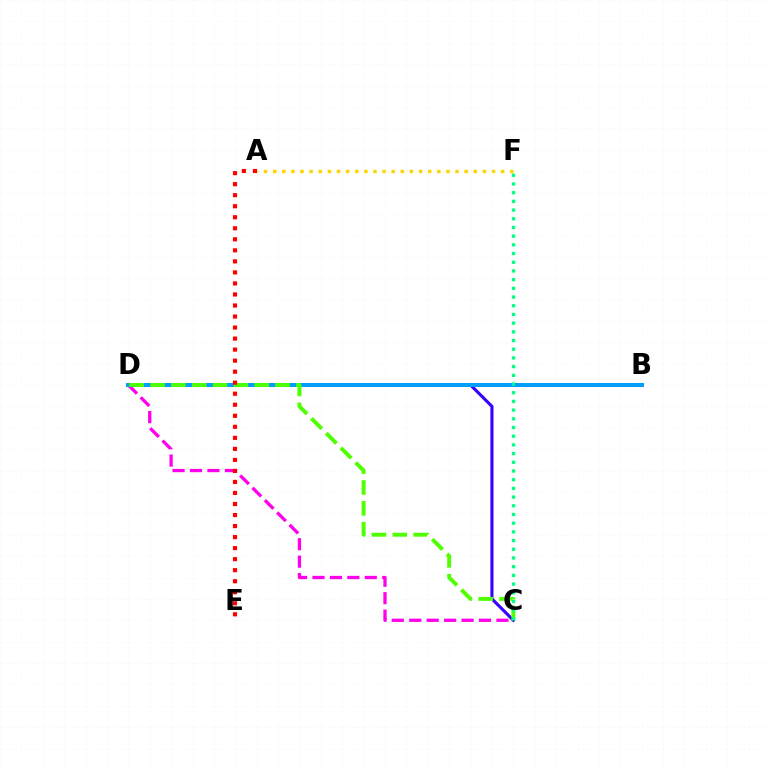{('A', 'F'): [{'color': '#ffd500', 'line_style': 'dotted', 'thickness': 2.48}], ('C', 'D'): [{'color': '#ff00ed', 'line_style': 'dashed', 'thickness': 2.37}, {'color': '#3700ff', 'line_style': 'solid', 'thickness': 2.23}, {'color': '#4fff00', 'line_style': 'dashed', 'thickness': 2.83}], ('B', 'D'): [{'color': '#009eff', 'line_style': 'solid', 'thickness': 2.89}], ('A', 'E'): [{'color': '#ff0000', 'line_style': 'dotted', 'thickness': 3.0}], ('C', 'F'): [{'color': '#00ff86', 'line_style': 'dotted', 'thickness': 2.36}]}